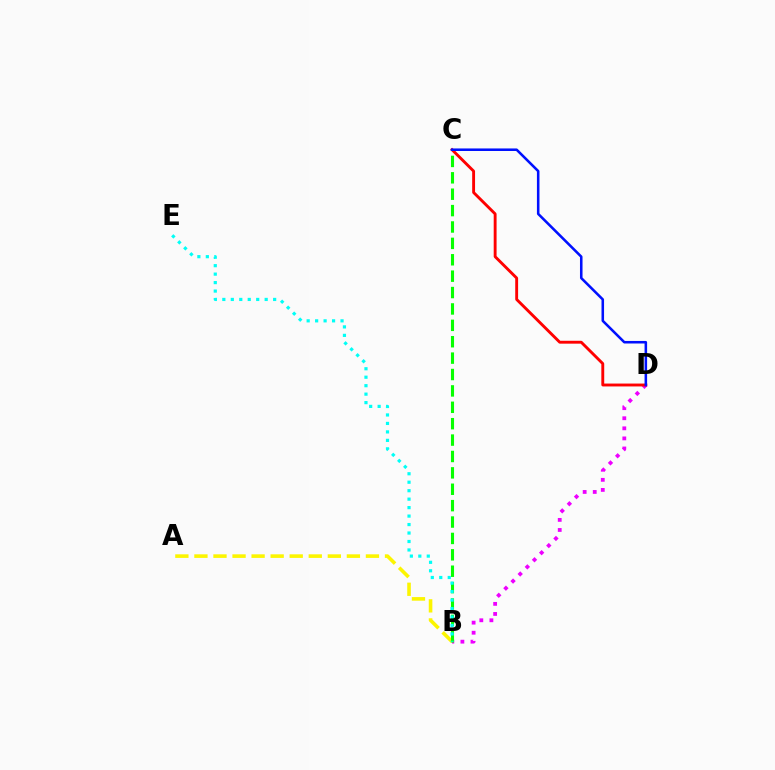{('A', 'B'): [{'color': '#fcf500', 'line_style': 'dashed', 'thickness': 2.59}], ('B', 'D'): [{'color': '#ee00ff', 'line_style': 'dotted', 'thickness': 2.74}], ('C', 'D'): [{'color': '#ff0000', 'line_style': 'solid', 'thickness': 2.07}, {'color': '#0010ff', 'line_style': 'solid', 'thickness': 1.84}], ('B', 'C'): [{'color': '#08ff00', 'line_style': 'dashed', 'thickness': 2.23}], ('B', 'E'): [{'color': '#00fff6', 'line_style': 'dotted', 'thickness': 2.3}]}